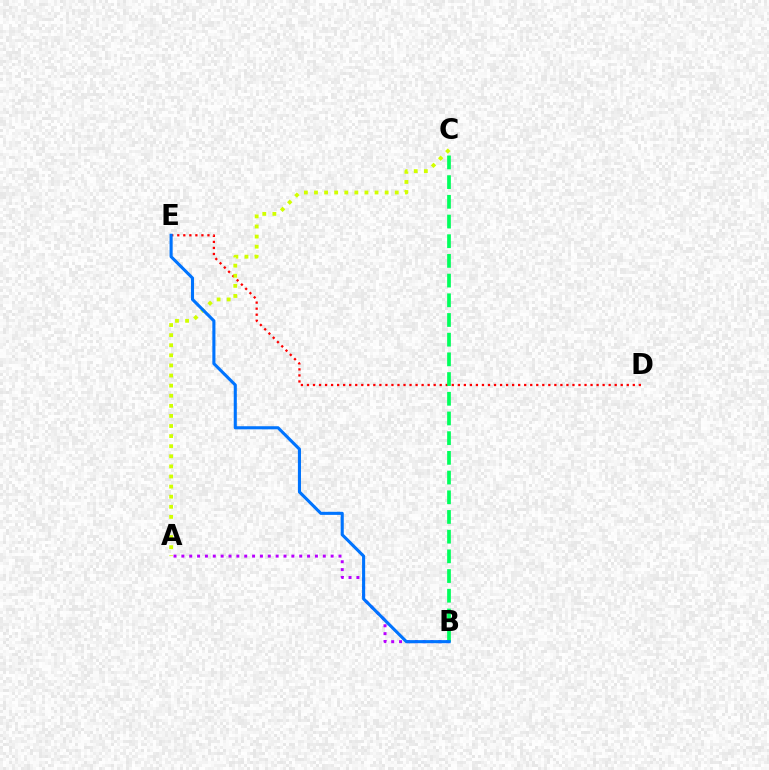{('D', 'E'): [{'color': '#ff0000', 'line_style': 'dotted', 'thickness': 1.64}], ('A', 'B'): [{'color': '#b900ff', 'line_style': 'dotted', 'thickness': 2.13}], ('B', 'C'): [{'color': '#00ff5c', 'line_style': 'dashed', 'thickness': 2.68}], ('A', 'C'): [{'color': '#d1ff00', 'line_style': 'dotted', 'thickness': 2.74}], ('B', 'E'): [{'color': '#0074ff', 'line_style': 'solid', 'thickness': 2.22}]}